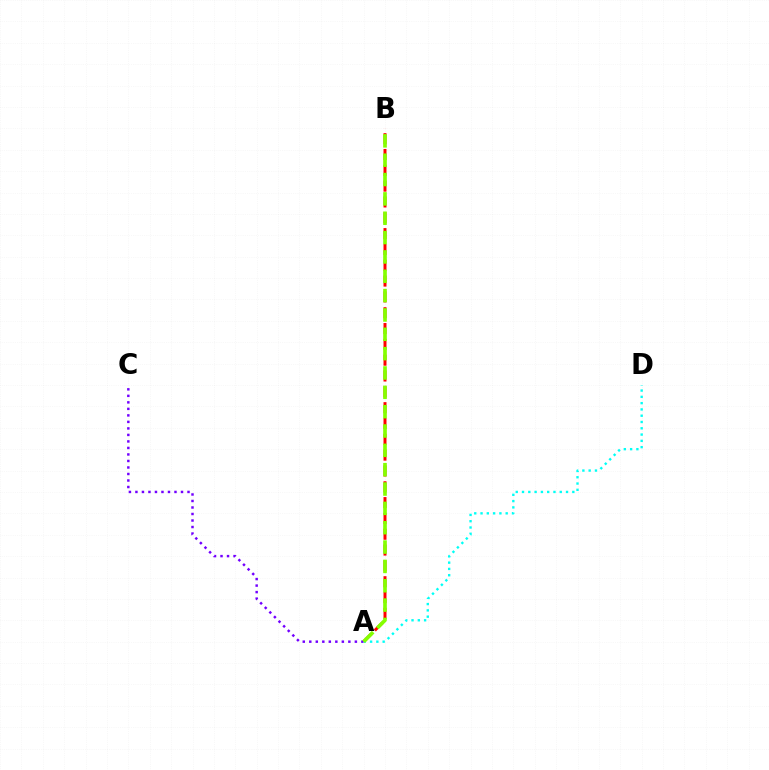{('A', 'B'): [{'color': '#ff0000', 'line_style': 'dashed', 'thickness': 2.15}, {'color': '#84ff00', 'line_style': 'dashed', 'thickness': 2.63}], ('A', 'C'): [{'color': '#7200ff', 'line_style': 'dotted', 'thickness': 1.77}], ('A', 'D'): [{'color': '#00fff6', 'line_style': 'dotted', 'thickness': 1.71}]}